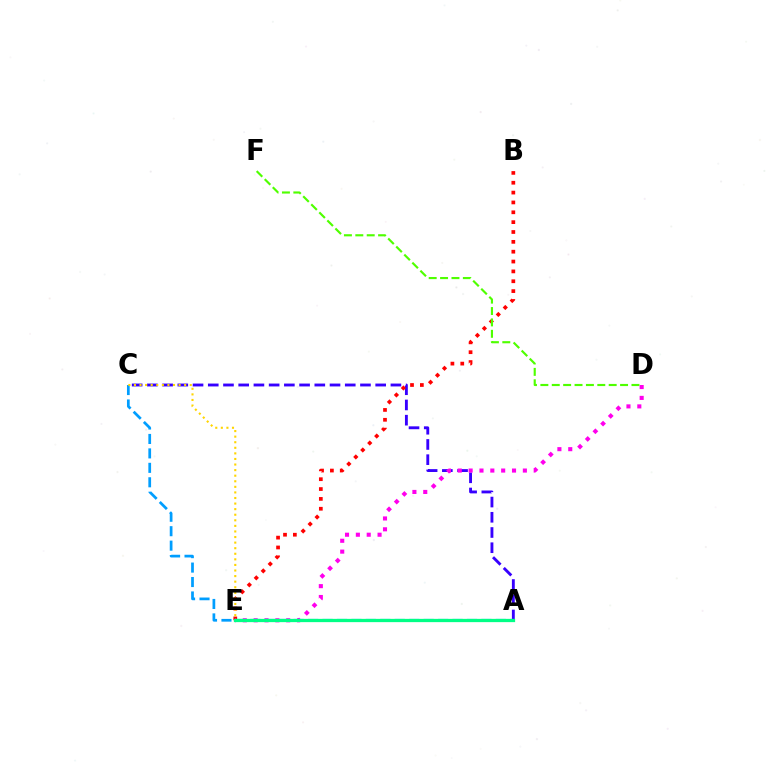{('A', 'C'): [{'color': '#3700ff', 'line_style': 'dashed', 'thickness': 2.07}, {'color': '#009eff', 'line_style': 'dashed', 'thickness': 1.96}], ('B', 'E'): [{'color': '#ff0000', 'line_style': 'dotted', 'thickness': 2.68}], ('D', 'F'): [{'color': '#4fff00', 'line_style': 'dashed', 'thickness': 1.55}], ('D', 'E'): [{'color': '#ff00ed', 'line_style': 'dotted', 'thickness': 2.95}], ('C', 'E'): [{'color': '#ffd500', 'line_style': 'dotted', 'thickness': 1.52}], ('A', 'E'): [{'color': '#00ff86', 'line_style': 'solid', 'thickness': 2.35}]}